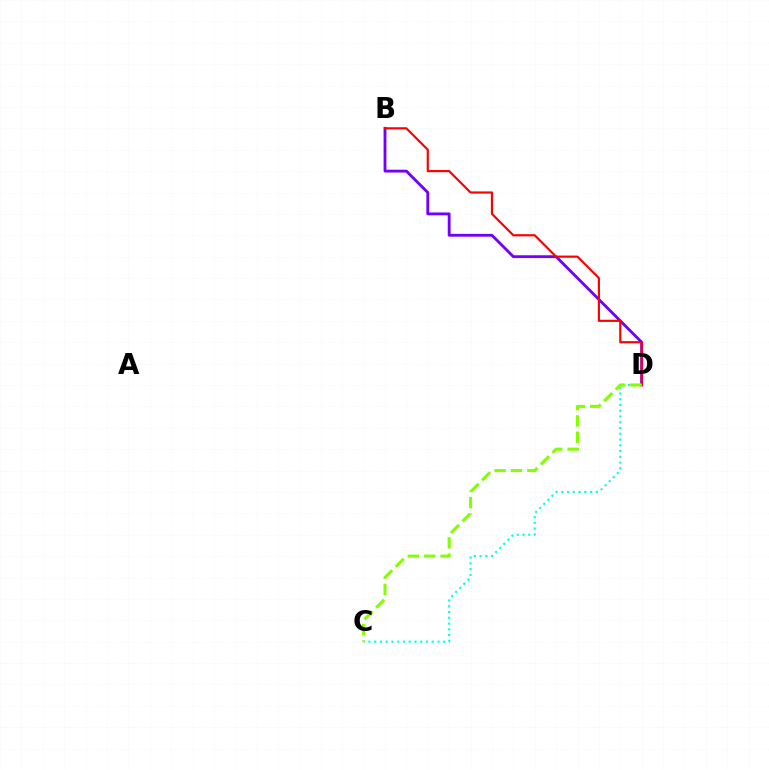{('B', 'D'): [{'color': '#7200ff', 'line_style': 'solid', 'thickness': 2.04}, {'color': '#ff0000', 'line_style': 'solid', 'thickness': 1.57}], ('C', 'D'): [{'color': '#00fff6', 'line_style': 'dotted', 'thickness': 1.56}, {'color': '#84ff00', 'line_style': 'dashed', 'thickness': 2.22}]}